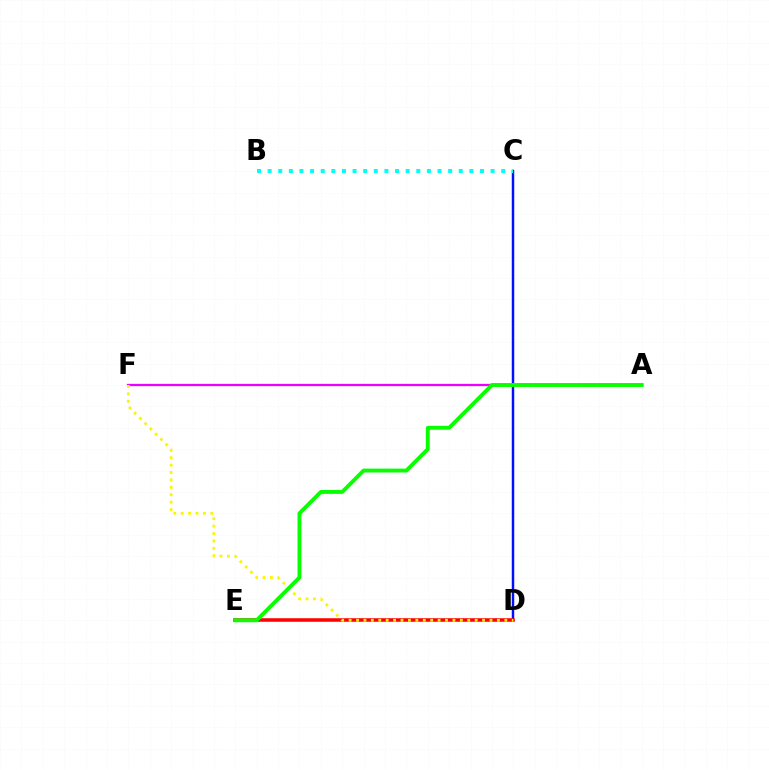{('A', 'F'): [{'color': '#ee00ff', 'line_style': 'solid', 'thickness': 1.64}], ('C', 'D'): [{'color': '#0010ff', 'line_style': 'solid', 'thickness': 1.77}], ('B', 'C'): [{'color': '#00fff6', 'line_style': 'dotted', 'thickness': 2.88}], ('D', 'E'): [{'color': '#ff0000', 'line_style': 'solid', 'thickness': 2.54}], ('D', 'F'): [{'color': '#fcf500', 'line_style': 'dotted', 'thickness': 2.01}], ('A', 'E'): [{'color': '#08ff00', 'line_style': 'solid', 'thickness': 2.8}]}